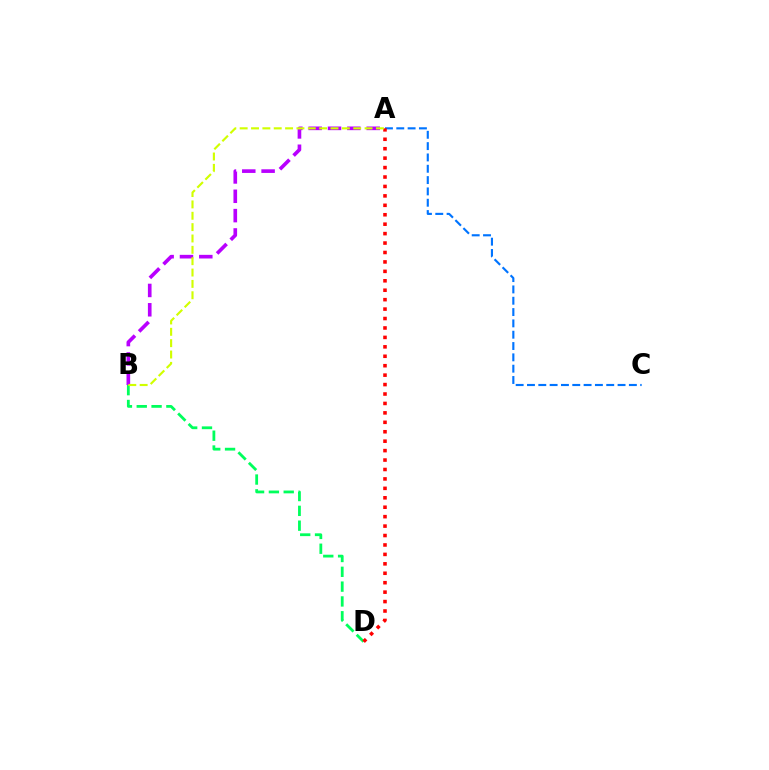{('A', 'C'): [{'color': '#0074ff', 'line_style': 'dashed', 'thickness': 1.54}], ('B', 'D'): [{'color': '#00ff5c', 'line_style': 'dashed', 'thickness': 2.01}], ('A', 'B'): [{'color': '#b900ff', 'line_style': 'dashed', 'thickness': 2.63}, {'color': '#d1ff00', 'line_style': 'dashed', 'thickness': 1.54}], ('A', 'D'): [{'color': '#ff0000', 'line_style': 'dotted', 'thickness': 2.56}]}